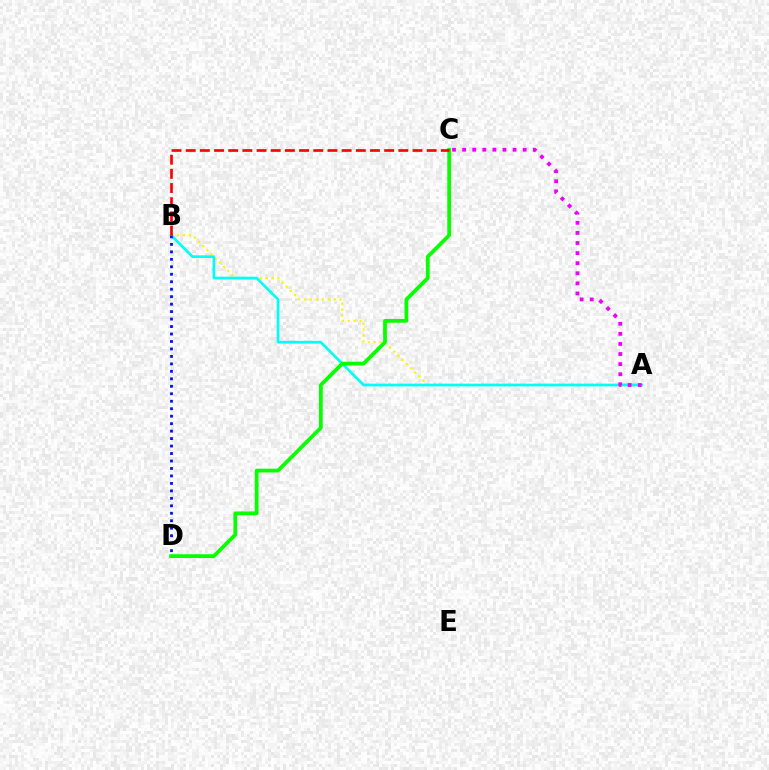{('A', 'B'): [{'color': '#fcf500', 'line_style': 'dotted', 'thickness': 1.6}, {'color': '#00fff6', 'line_style': 'solid', 'thickness': 1.94}], ('A', 'C'): [{'color': '#ee00ff', 'line_style': 'dotted', 'thickness': 2.74}], ('B', 'D'): [{'color': '#0010ff', 'line_style': 'dotted', 'thickness': 2.03}], ('C', 'D'): [{'color': '#08ff00', 'line_style': 'solid', 'thickness': 2.71}], ('B', 'C'): [{'color': '#ff0000', 'line_style': 'dashed', 'thickness': 1.93}]}